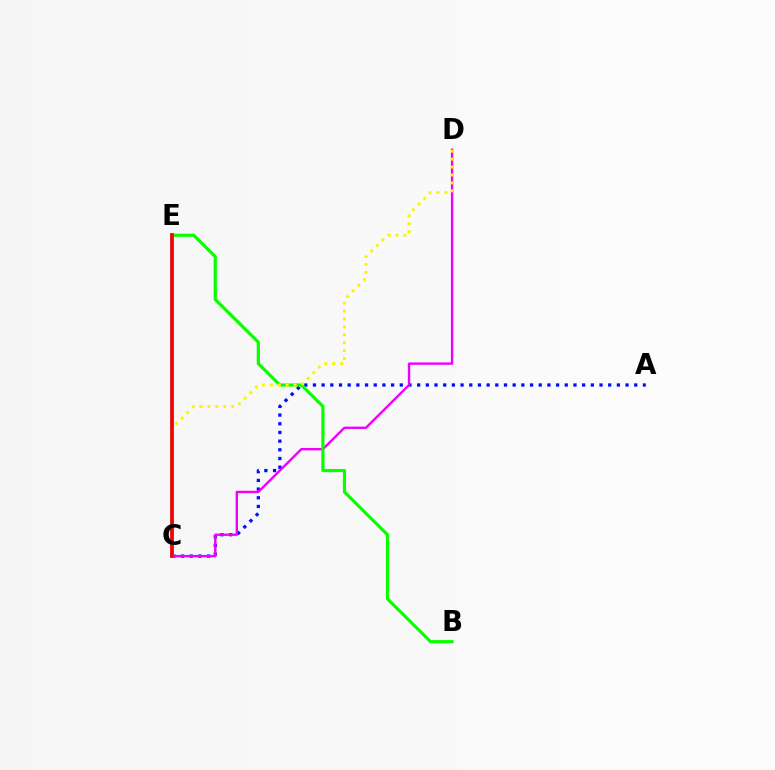{('A', 'C'): [{'color': '#0010ff', 'line_style': 'dotted', 'thickness': 2.36}], ('C', 'D'): [{'color': '#ee00ff', 'line_style': 'solid', 'thickness': 1.71}, {'color': '#fcf500', 'line_style': 'dotted', 'thickness': 2.15}], ('B', 'E'): [{'color': '#08ff00', 'line_style': 'solid', 'thickness': 2.28}], ('C', 'E'): [{'color': '#00fff6', 'line_style': 'solid', 'thickness': 2.85}, {'color': '#ff0000', 'line_style': 'solid', 'thickness': 2.67}]}